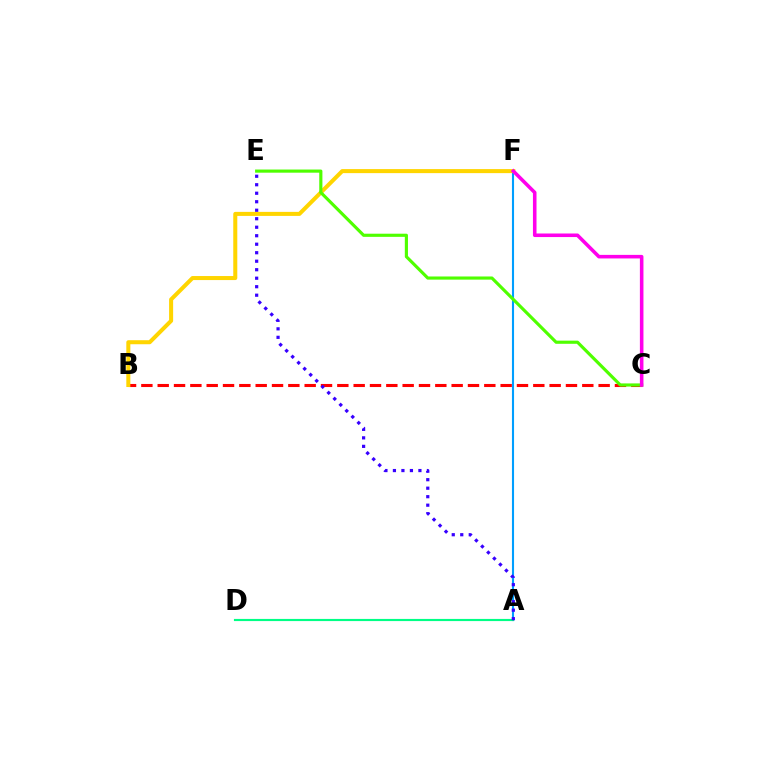{('A', 'F'): [{'color': '#009eff', 'line_style': 'solid', 'thickness': 1.51}], ('B', 'C'): [{'color': '#ff0000', 'line_style': 'dashed', 'thickness': 2.22}], ('B', 'F'): [{'color': '#ffd500', 'line_style': 'solid', 'thickness': 2.9}], ('A', 'D'): [{'color': '#00ff86', 'line_style': 'solid', 'thickness': 1.55}], ('C', 'E'): [{'color': '#4fff00', 'line_style': 'solid', 'thickness': 2.27}], ('C', 'F'): [{'color': '#ff00ed', 'line_style': 'solid', 'thickness': 2.57}], ('A', 'E'): [{'color': '#3700ff', 'line_style': 'dotted', 'thickness': 2.31}]}